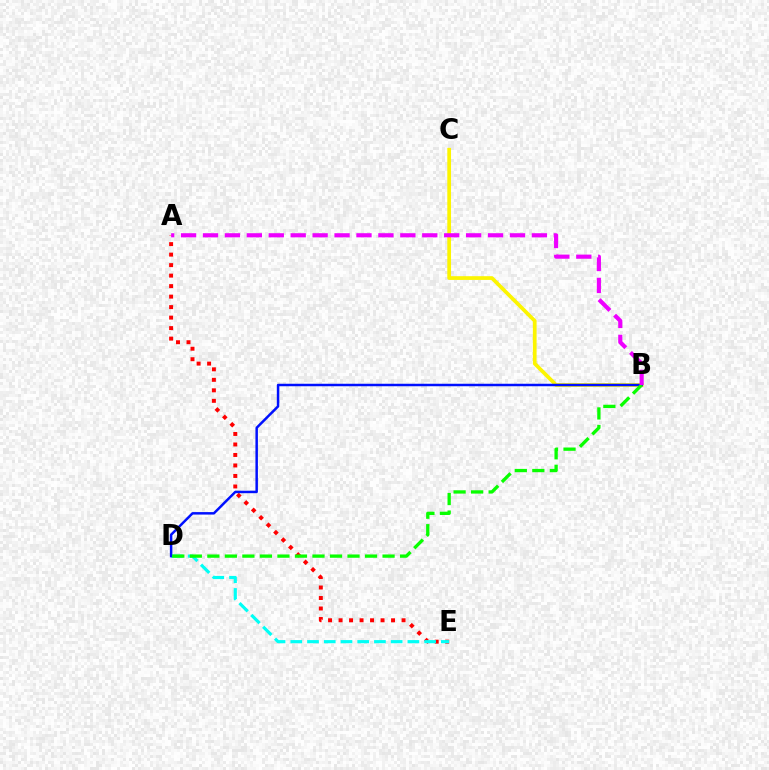{('A', 'E'): [{'color': '#ff0000', 'line_style': 'dotted', 'thickness': 2.85}], ('D', 'E'): [{'color': '#00fff6', 'line_style': 'dashed', 'thickness': 2.27}], ('B', 'C'): [{'color': '#fcf500', 'line_style': 'solid', 'thickness': 2.69}], ('B', 'D'): [{'color': '#0010ff', 'line_style': 'solid', 'thickness': 1.79}, {'color': '#08ff00', 'line_style': 'dashed', 'thickness': 2.38}], ('A', 'B'): [{'color': '#ee00ff', 'line_style': 'dashed', 'thickness': 2.98}]}